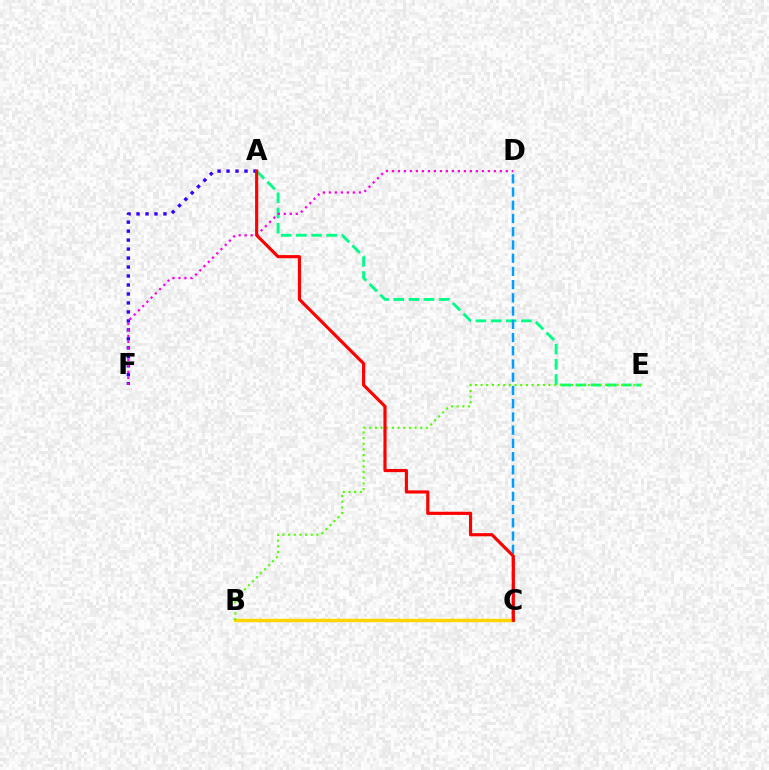{('B', 'C'): [{'color': '#ffd500', 'line_style': 'solid', 'thickness': 2.52}], ('A', 'E'): [{'color': '#00ff86', 'line_style': 'dashed', 'thickness': 2.06}], ('A', 'F'): [{'color': '#3700ff', 'line_style': 'dotted', 'thickness': 2.44}], ('D', 'F'): [{'color': '#ff00ed', 'line_style': 'dotted', 'thickness': 1.63}], ('B', 'E'): [{'color': '#4fff00', 'line_style': 'dotted', 'thickness': 1.54}], ('C', 'D'): [{'color': '#009eff', 'line_style': 'dashed', 'thickness': 1.8}], ('A', 'C'): [{'color': '#ff0000', 'line_style': 'solid', 'thickness': 2.27}]}